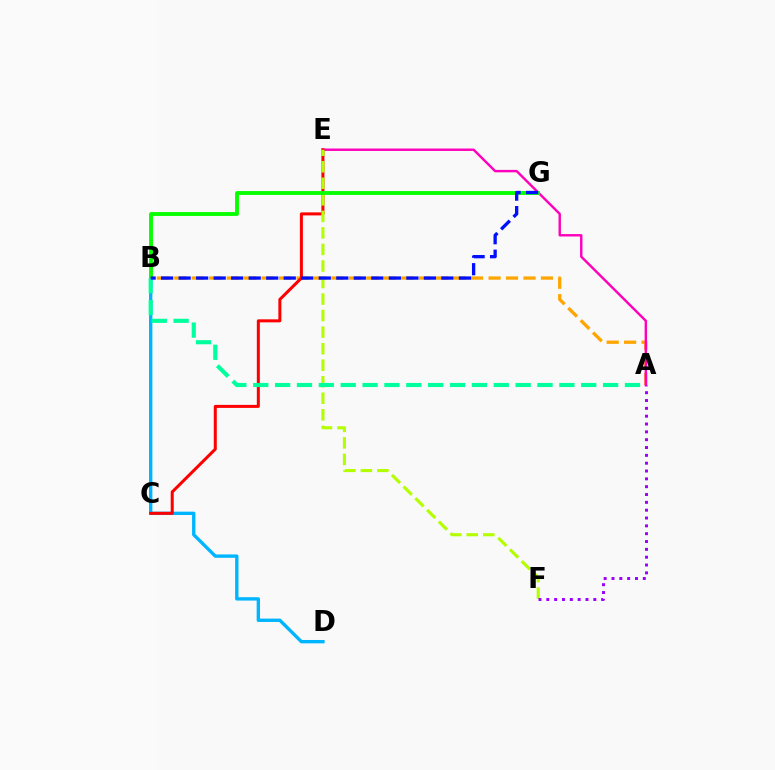{('A', 'B'): [{'color': '#ffa500', 'line_style': 'dashed', 'thickness': 2.37}, {'color': '#00ff9d', 'line_style': 'dashed', 'thickness': 2.97}], ('A', 'E'): [{'color': '#ff00bd', 'line_style': 'solid', 'thickness': 1.74}], ('B', 'D'): [{'color': '#00b5ff', 'line_style': 'solid', 'thickness': 2.42}], ('C', 'E'): [{'color': '#ff0000', 'line_style': 'solid', 'thickness': 2.17}], ('E', 'F'): [{'color': '#b3ff00', 'line_style': 'dashed', 'thickness': 2.25}], ('A', 'F'): [{'color': '#9b00ff', 'line_style': 'dotted', 'thickness': 2.13}], ('B', 'G'): [{'color': '#08ff00', 'line_style': 'solid', 'thickness': 2.78}, {'color': '#0010ff', 'line_style': 'dashed', 'thickness': 2.38}]}